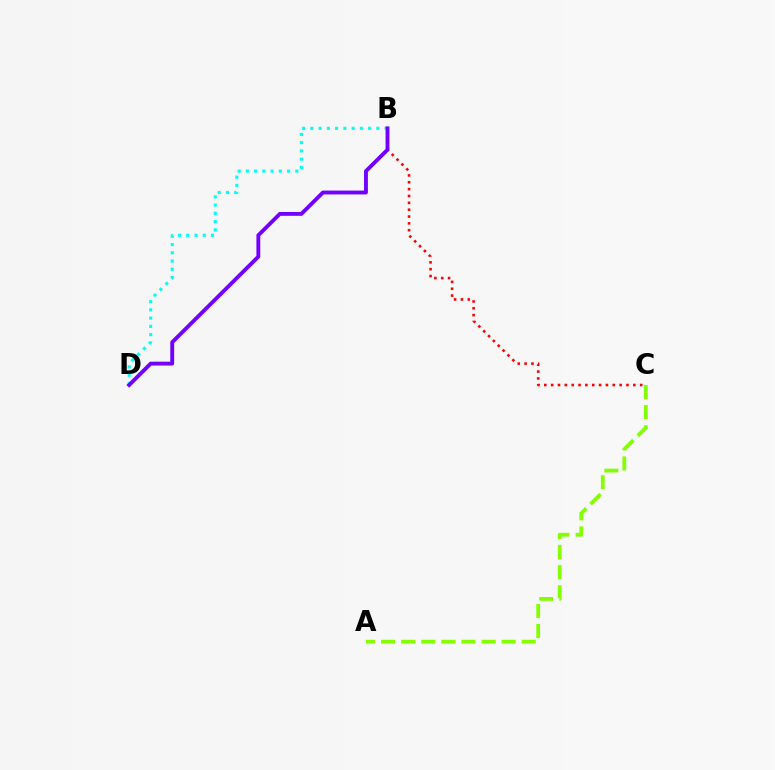{('B', 'C'): [{'color': '#ff0000', 'line_style': 'dotted', 'thickness': 1.86}], ('B', 'D'): [{'color': '#00fff6', 'line_style': 'dotted', 'thickness': 2.24}, {'color': '#7200ff', 'line_style': 'solid', 'thickness': 2.78}], ('A', 'C'): [{'color': '#84ff00', 'line_style': 'dashed', 'thickness': 2.73}]}